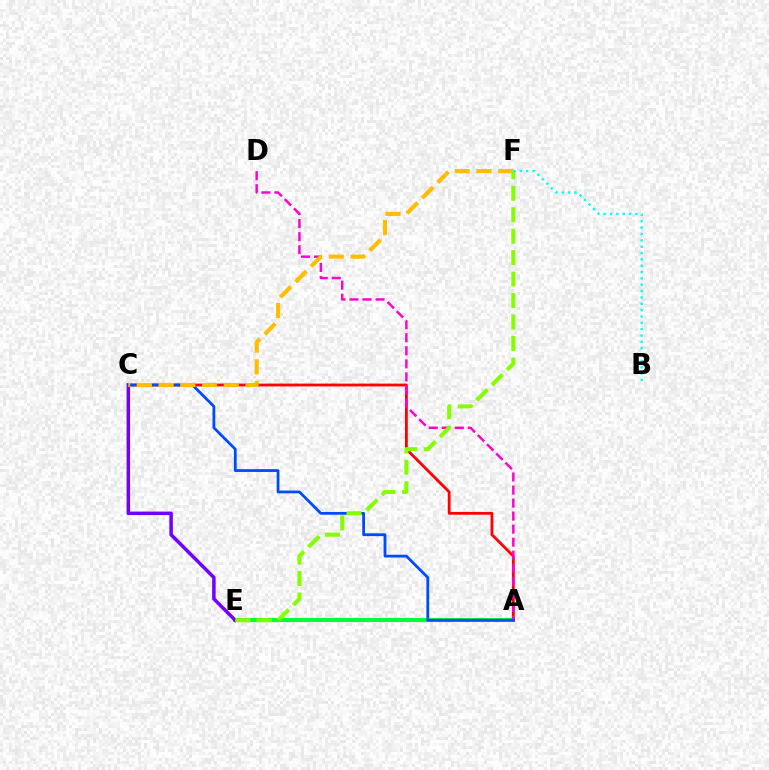{('A', 'E'): [{'color': '#00ff39', 'line_style': 'solid', 'thickness': 2.92}], ('A', 'C'): [{'color': '#ff0000', 'line_style': 'solid', 'thickness': 2.01}, {'color': '#004bff', 'line_style': 'solid', 'thickness': 2.01}], ('C', 'E'): [{'color': '#7200ff', 'line_style': 'solid', 'thickness': 2.52}], ('A', 'D'): [{'color': '#ff00cf', 'line_style': 'dashed', 'thickness': 1.77}], ('C', 'F'): [{'color': '#ffbd00', 'line_style': 'dashed', 'thickness': 2.95}], ('E', 'F'): [{'color': '#84ff00', 'line_style': 'dashed', 'thickness': 2.92}], ('B', 'F'): [{'color': '#00fff6', 'line_style': 'dotted', 'thickness': 1.72}]}